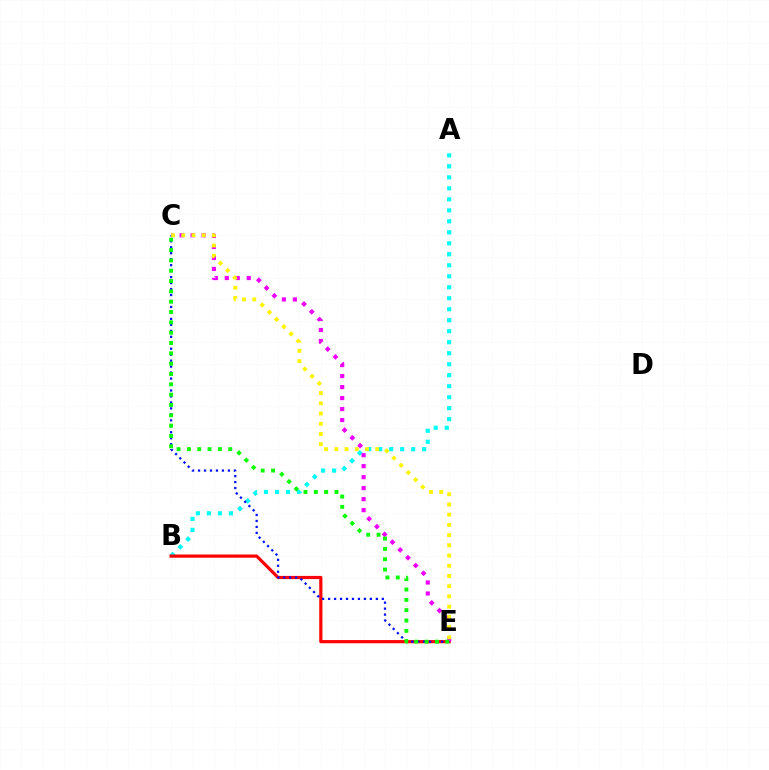{('A', 'B'): [{'color': '#00fff6', 'line_style': 'dotted', 'thickness': 2.99}], ('B', 'E'): [{'color': '#ff0000', 'line_style': 'solid', 'thickness': 2.3}], ('C', 'E'): [{'color': '#ee00ff', 'line_style': 'dotted', 'thickness': 2.99}, {'color': '#0010ff', 'line_style': 'dotted', 'thickness': 1.62}, {'color': '#fcf500', 'line_style': 'dotted', 'thickness': 2.78}, {'color': '#08ff00', 'line_style': 'dotted', 'thickness': 2.81}]}